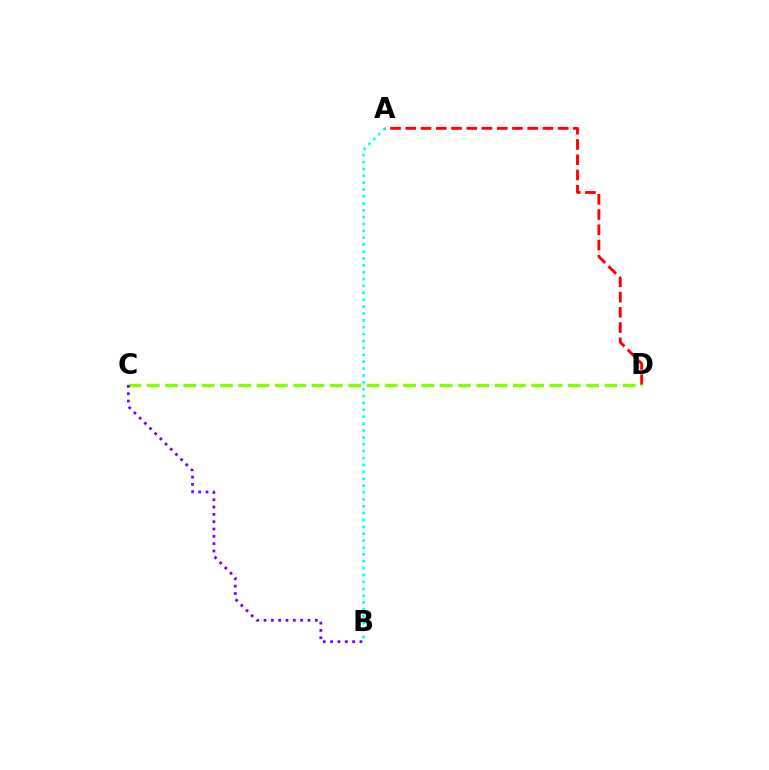{('A', 'B'): [{'color': '#00fff6', 'line_style': 'dotted', 'thickness': 1.87}], ('A', 'D'): [{'color': '#ff0000', 'line_style': 'dashed', 'thickness': 2.07}], ('C', 'D'): [{'color': '#84ff00', 'line_style': 'dashed', 'thickness': 2.49}], ('B', 'C'): [{'color': '#7200ff', 'line_style': 'dotted', 'thickness': 1.99}]}